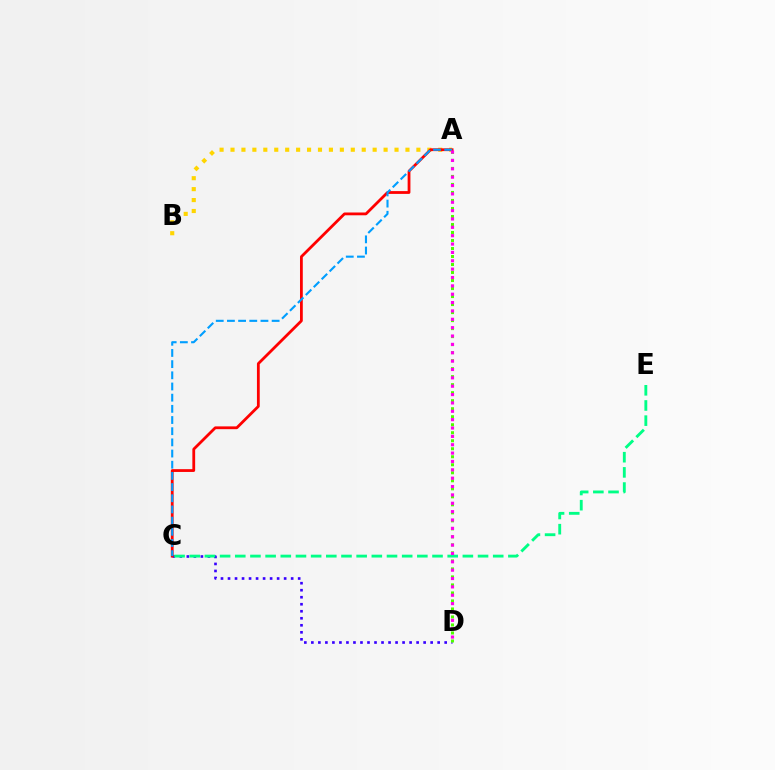{('C', 'D'): [{'color': '#3700ff', 'line_style': 'dotted', 'thickness': 1.91}], ('A', 'D'): [{'color': '#4fff00', 'line_style': 'dotted', 'thickness': 2.18}, {'color': '#ff00ed', 'line_style': 'dotted', 'thickness': 2.27}], ('A', 'B'): [{'color': '#ffd500', 'line_style': 'dotted', 'thickness': 2.97}], ('A', 'C'): [{'color': '#ff0000', 'line_style': 'solid', 'thickness': 2.01}, {'color': '#009eff', 'line_style': 'dashed', 'thickness': 1.52}], ('C', 'E'): [{'color': '#00ff86', 'line_style': 'dashed', 'thickness': 2.06}]}